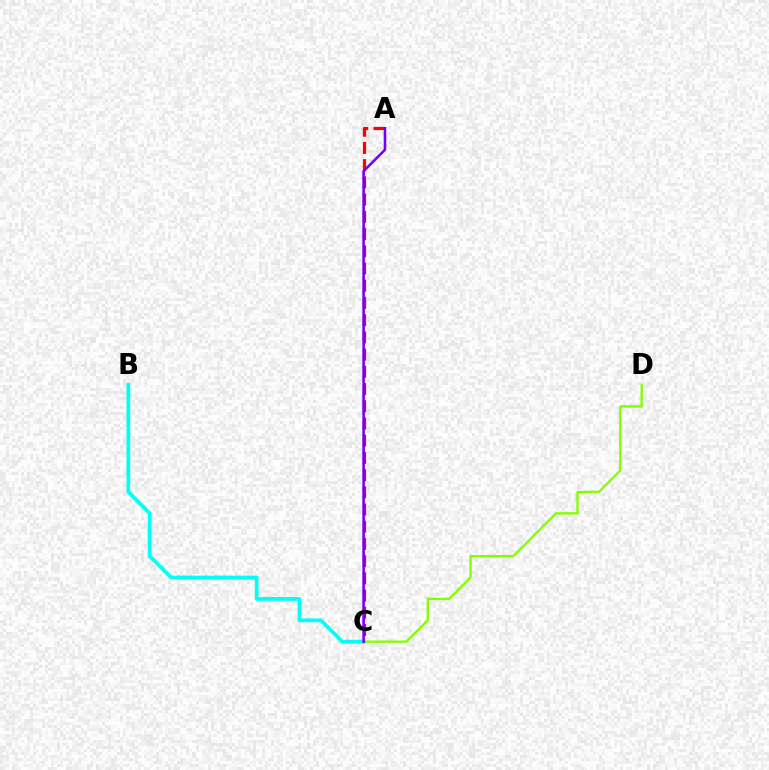{('B', 'C'): [{'color': '#00fff6', 'line_style': 'solid', 'thickness': 2.68}], ('A', 'C'): [{'color': '#ff0000', 'line_style': 'dashed', 'thickness': 2.34}, {'color': '#7200ff', 'line_style': 'solid', 'thickness': 1.84}], ('C', 'D'): [{'color': '#84ff00', 'line_style': 'solid', 'thickness': 1.69}]}